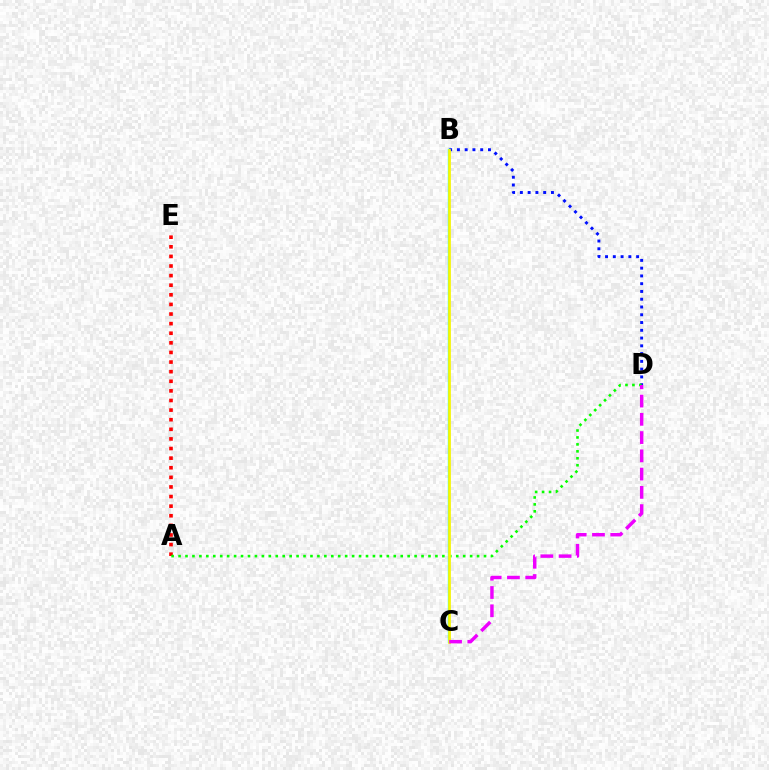{('B', 'D'): [{'color': '#0010ff', 'line_style': 'dotted', 'thickness': 2.11}], ('A', 'E'): [{'color': '#ff0000', 'line_style': 'dotted', 'thickness': 2.61}], ('A', 'D'): [{'color': '#08ff00', 'line_style': 'dotted', 'thickness': 1.89}], ('B', 'C'): [{'color': '#00fff6', 'line_style': 'solid', 'thickness': 1.7}, {'color': '#fcf500', 'line_style': 'solid', 'thickness': 1.96}], ('C', 'D'): [{'color': '#ee00ff', 'line_style': 'dashed', 'thickness': 2.48}]}